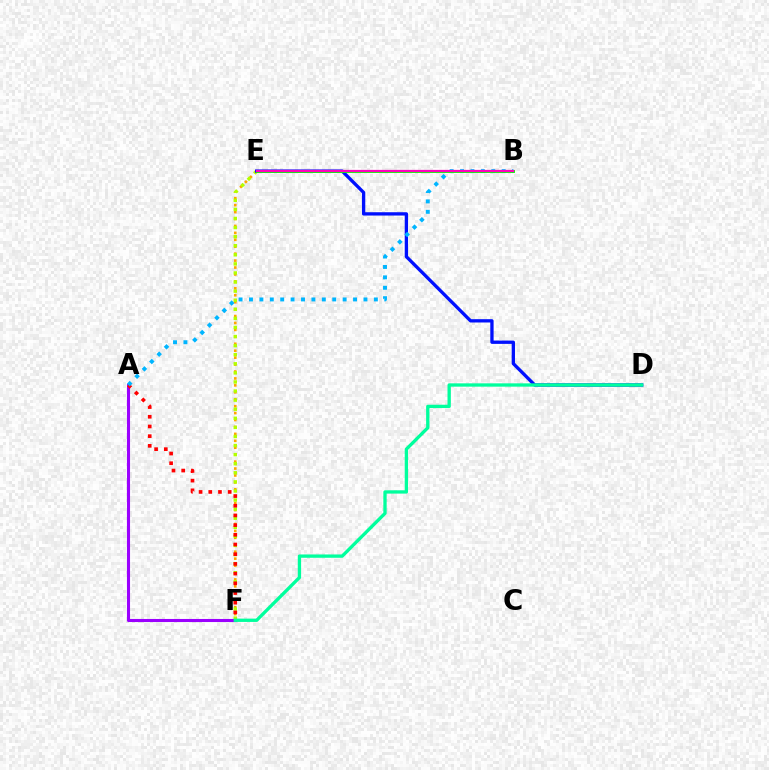{('E', 'F'): [{'color': '#ffa500', 'line_style': 'dotted', 'thickness': 1.88}, {'color': '#b3ff00', 'line_style': 'dotted', 'thickness': 2.47}], ('D', 'E'): [{'color': '#0010ff', 'line_style': 'solid', 'thickness': 2.39}], ('A', 'F'): [{'color': '#9b00ff', 'line_style': 'solid', 'thickness': 2.21}, {'color': '#ff0000', 'line_style': 'dotted', 'thickness': 2.63}], ('A', 'B'): [{'color': '#00b5ff', 'line_style': 'dotted', 'thickness': 2.83}], ('B', 'E'): [{'color': '#08ff00', 'line_style': 'solid', 'thickness': 2.08}, {'color': '#ff00bd', 'line_style': 'solid', 'thickness': 1.61}], ('D', 'F'): [{'color': '#00ff9d', 'line_style': 'solid', 'thickness': 2.39}]}